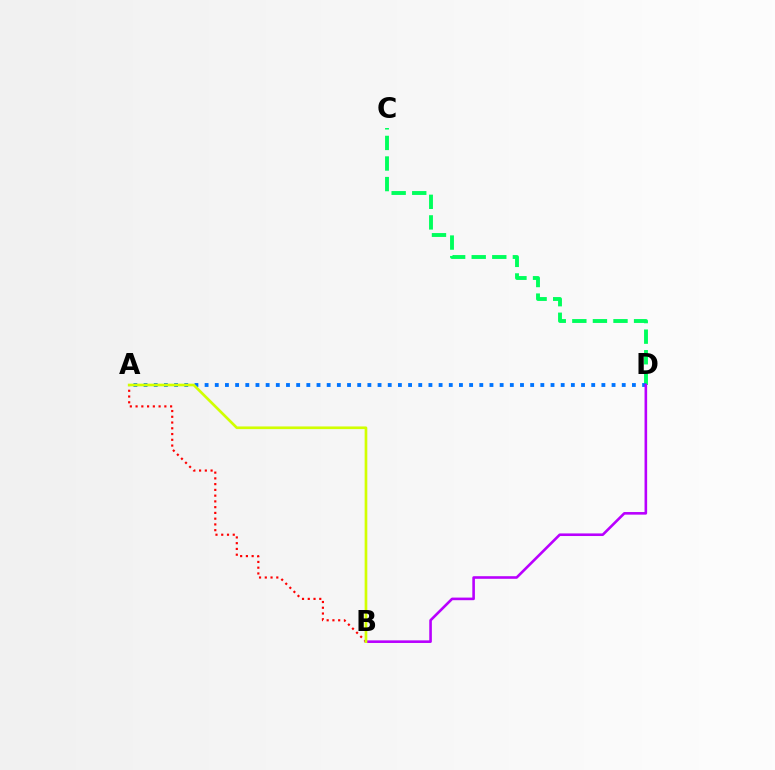{('C', 'D'): [{'color': '#00ff5c', 'line_style': 'dashed', 'thickness': 2.8}], ('A', 'D'): [{'color': '#0074ff', 'line_style': 'dotted', 'thickness': 2.76}], ('A', 'B'): [{'color': '#ff0000', 'line_style': 'dotted', 'thickness': 1.56}, {'color': '#d1ff00', 'line_style': 'solid', 'thickness': 1.92}], ('B', 'D'): [{'color': '#b900ff', 'line_style': 'solid', 'thickness': 1.88}]}